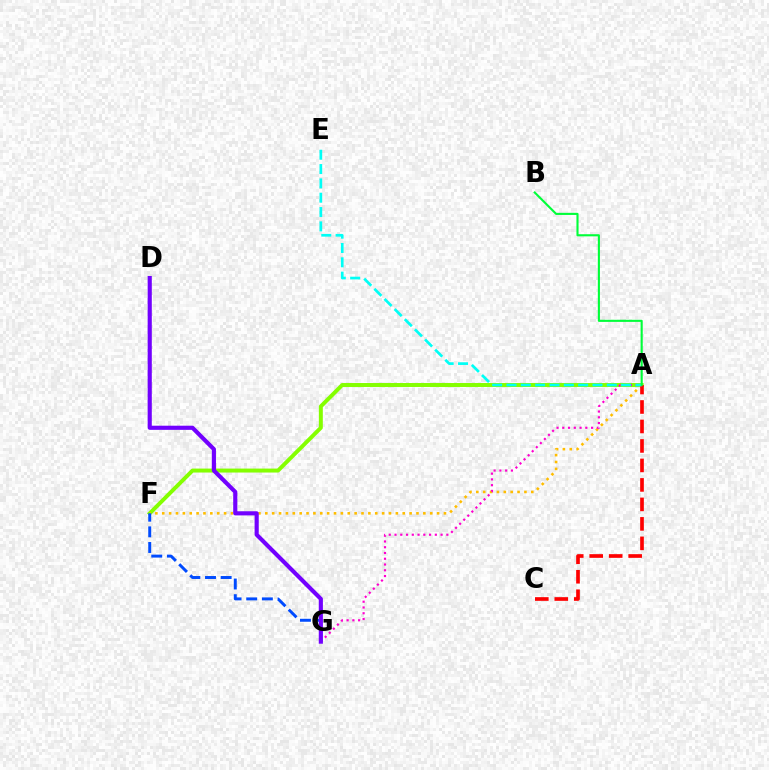{('A', 'F'): [{'color': '#84ff00', 'line_style': 'solid', 'thickness': 2.85}, {'color': '#ffbd00', 'line_style': 'dotted', 'thickness': 1.87}], ('A', 'G'): [{'color': '#ff00cf', 'line_style': 'dotted', 'thickness': 1.56}], ('A', 'C'): [{'color': '#ff0000', 'line_style': 'dashed', 'thickness': 2.65}], ('F', 'G'): [{'color': '#004bff', 'line_style': 'dashed', 'thickness': 2.13}], ('D', 'G'): [{'color': '#7200ff', 'line_style': 'solid', 'thickness': 2.98}], ('A', 'E'): [{'color': '#00fff6', 'line_style': 'dashed', 'thickness': 1.95}], ('A', 'B'): [{'color': '#00ff39', 'line_style': 'solid', 'thickness': 1.52}]}